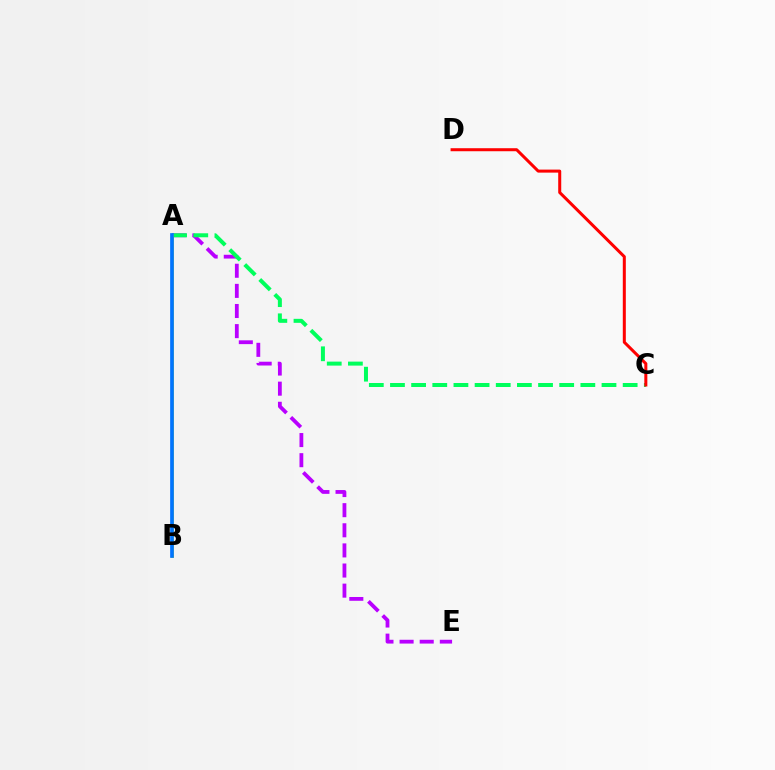{('A', 'E'): [{'color': '#b900ff', 'line_style': 'dashed', 'thickness': 2.73}], ('A', 'C'): [{'color': '#00ff5c', 'line_style': 'dashed', 'thickness': 2.87}], ('A', 'B'): [{'color': '#d1ff00', 'line_style': 'solid', 'thickness': 2.05}, {'color': '#0074ff', 'line_style': 'solid', 'thickness': 2.66}], ('C', 'D'): [{'color': '#ff0000', 'line_style': 'solid', 'thickness': 2.17}]}